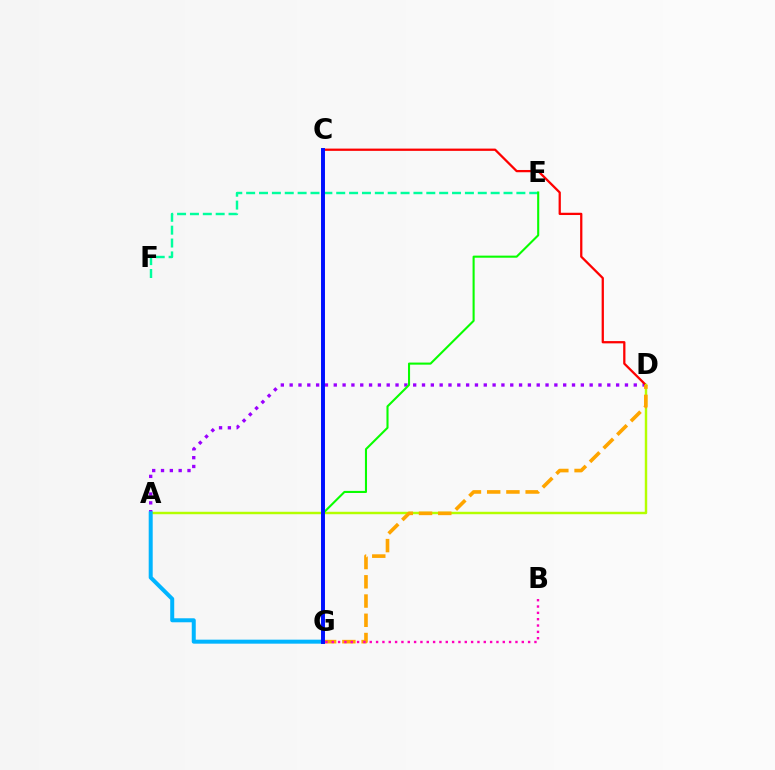{('A', 'D'): [{'color': '#9b00ff', 'line_style': 'dotted', 'thickness': 2.4}, {'color': '#b3ff00', 'line_style': 'solid', 'thickness': 1.76}], ('C', 'D'): [{'color': '#ff0000', 'line_style': 'solid', 'thickness': 1.63}], ('E', 'F'): [{'color': '#00ff9d', 'line_style': 'dashed', 'thickness': 1.75}], ('D', 'G'): [{'color': '#ffa500', 'line_style': 'dashed', 'thickness': 2.61}], ('B', 'G'): [{'color': '#ff00bd', 'line_style': 'dotted', 'thickness': 1.72}], ('E', 'G'): [{'color': '#08ff00', 'line_style': 'solid', 'thickness': 1.51}], ('A', 'G'): [{'color': '#00b5ff', 'line_style': 'solid', 'thickness': 2.88}], ('C', 'G'): [{'color': '#0010ff', 'line_style': 'solid', 'thickness': 2.84}]}